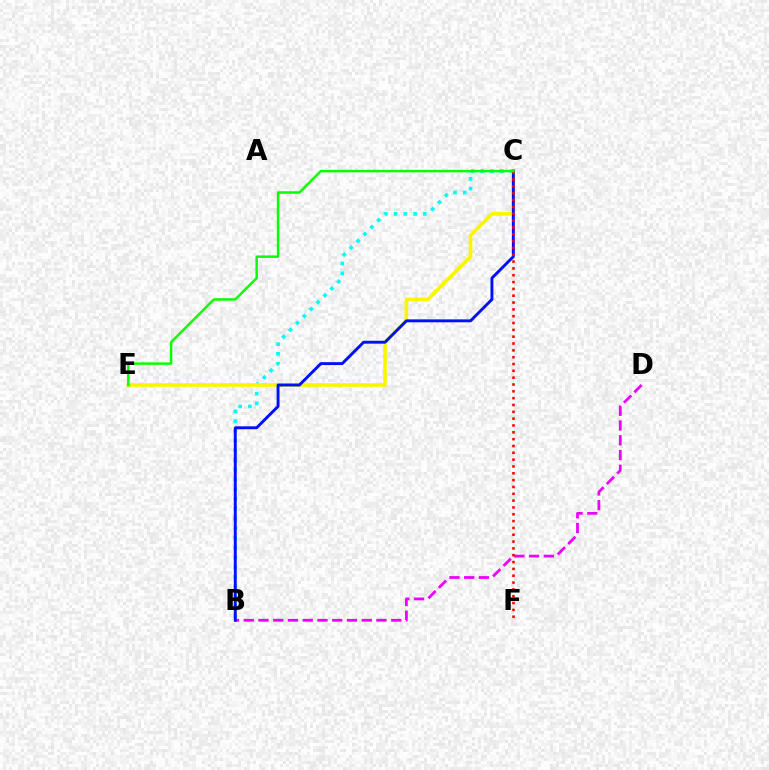{('B', 'D'): [{'color': '#ee00ff', 'line_style': 'dashed', 'thickness': 2.0}], ('B', 'C'): [{'color': '#00fff6', 'line_style': 'dotted', 'thickness': 2.65}, {'color': '#0010ff', 'line_style': 'solid', 'thickness': 2.09}], ('C', 'E'): [{'color': '#fcf500', 'line_style': 'solid', 'thickness': 2.61}, {'color': '#08ff00', 'line_style': 'solid', 'thickness': 1.79}], ('C', 'F'): [{'color': '#ff0000', 'line_style': 'dotted', 'thickness': 1.86}]}